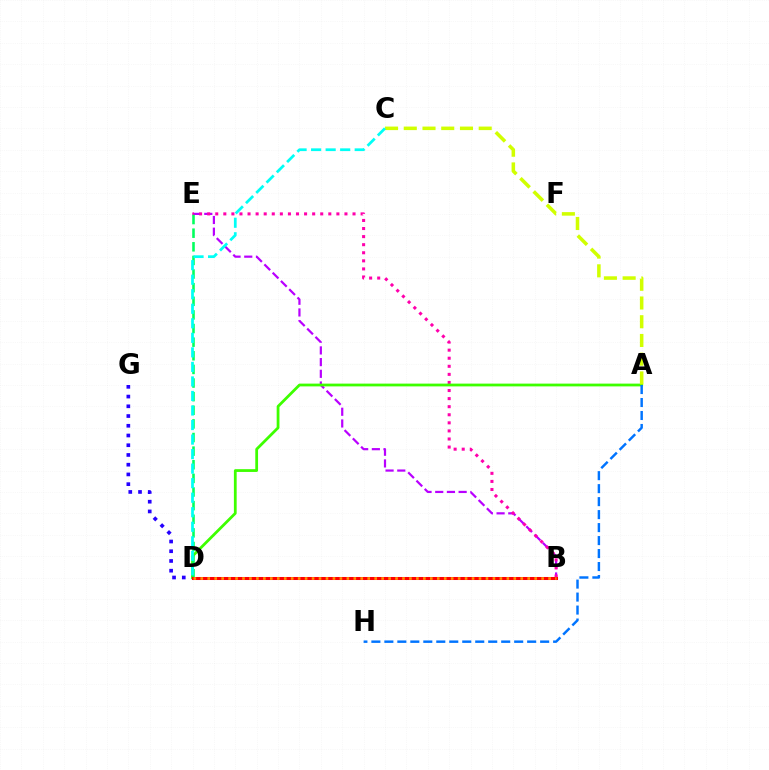{('B', 'E'): [{'color': '#b900ff', 'line_style': 'dashed', 'thickness': 1.59}, {'color': '#ff00ac', 'line_style': 'dotted', 'thickness': 2.19}], ('D', 'G'): [{'color': '#2500ff', 'line_style': 'dotted', 'thickness': 2.64}], ('A', 'D'): [{'color': '#3dff00', 'line_style': 'solid', 'thickness': 2.0}], ('D', 'E'): [{'color': '#00ff5c', 'line_style': 'dashed', 'thickness': 1.85}], ('A', 'H'): [{'color': '#0074ff', 'line_style': 'dashed', 'thickness': 1.76}], ('A', 'C'): [{'color': '#d1ff00', 'line_style': 'dashed', 'thickness': 2.54}], ('C', 'D'): [{'color': '#00fff6', 'line_style': 'dashed', 'thickness': 1.97}], ('B', 'D'): [{'color': '#ff0000', 'line_style': 'solid', 'thickness': 2.18}, {'color': '#ff9400', 'line_style': 'dotted', 'thickness': 1.89}]}